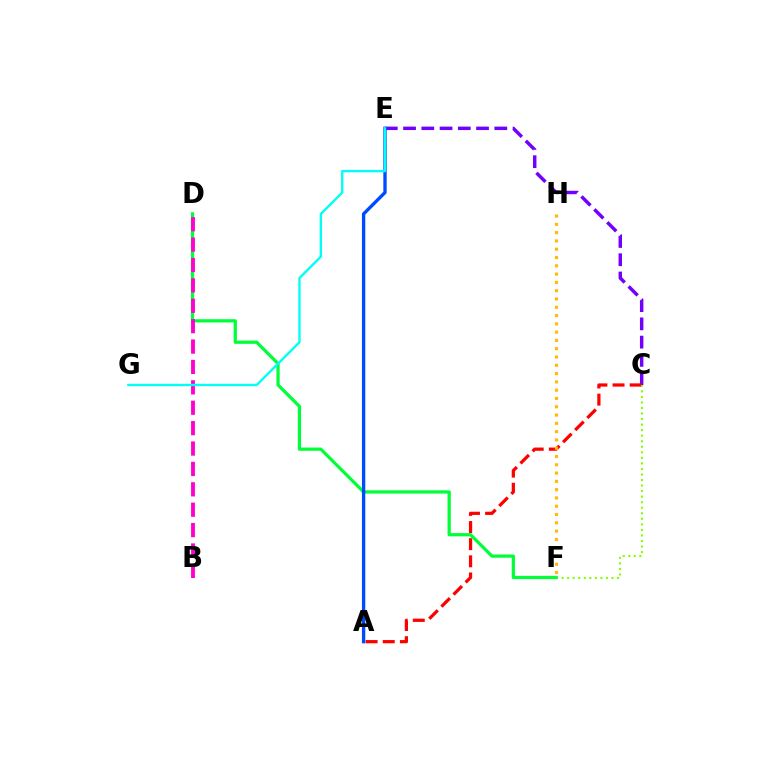{('C', 'E'): [{'color': '#7200ff', 'line_style': 'dashed', 'thickness': 2.48}], ('A', 'C'): [{'color': '#ff0000', 'line_style': 'dashed', 'thickness': 2.33}], ('C', 'F'): [{'color': '#84ff00', 'line_style': 'dotted', 'thickness': 1.51}], ('D', 'F'): [{'color': '#00ff39', 'line_style': 'solid', 'thickness': 2.33}], ('A', 'E'): [{'color': '#004bff', 'line_style': 'solid', 'thickness': 2.41}], ('B', 'D'): [{'color': '#ff00cf', 'line_style': 'dashed', 'thickness': 2.77}], ('E', 'G'): [{'color': '#00fff6', 'line_style': 'solid', 'thickness': 1.7}], ('F', 'H'): [{'color': '#ffbd00', 'line_style': 'dotted', 'thickness': 2.25}]}